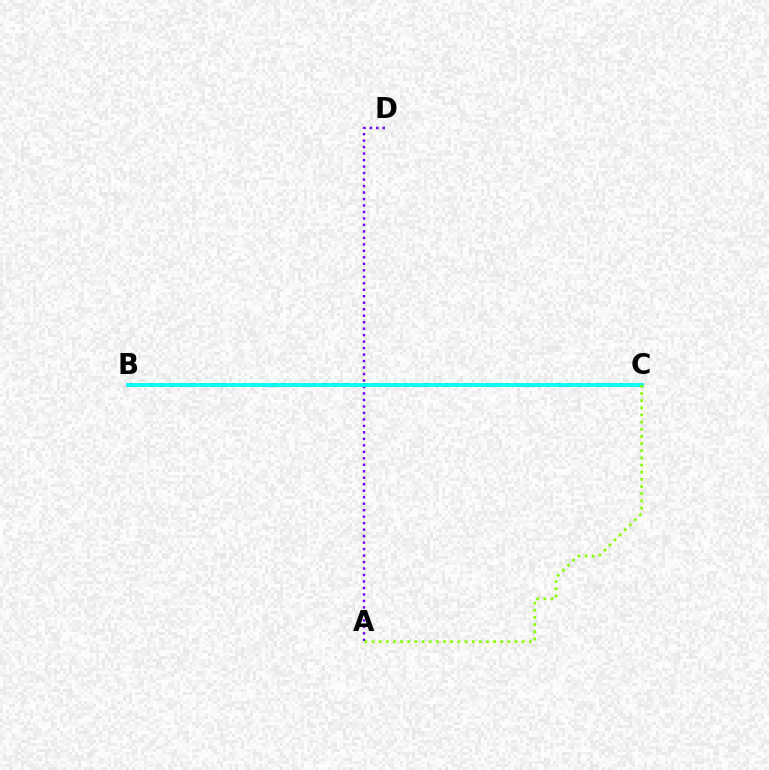{('A', 'D'): [{'color': '#7200ff', 'line_style': 'dotted', 'thickness': 1.76}], ('B', 'C'): [{'color': '#ff0000', 'line_style': 'dotted', 'thickness': 2.77}, {'color': '#00fff6', 'line_style': 'solid', 'thickness': 2.79}], ('A', 'C'): [{'color': '#84ff00', 'line_style': 'dotted', 'thickness': 1.94}]}